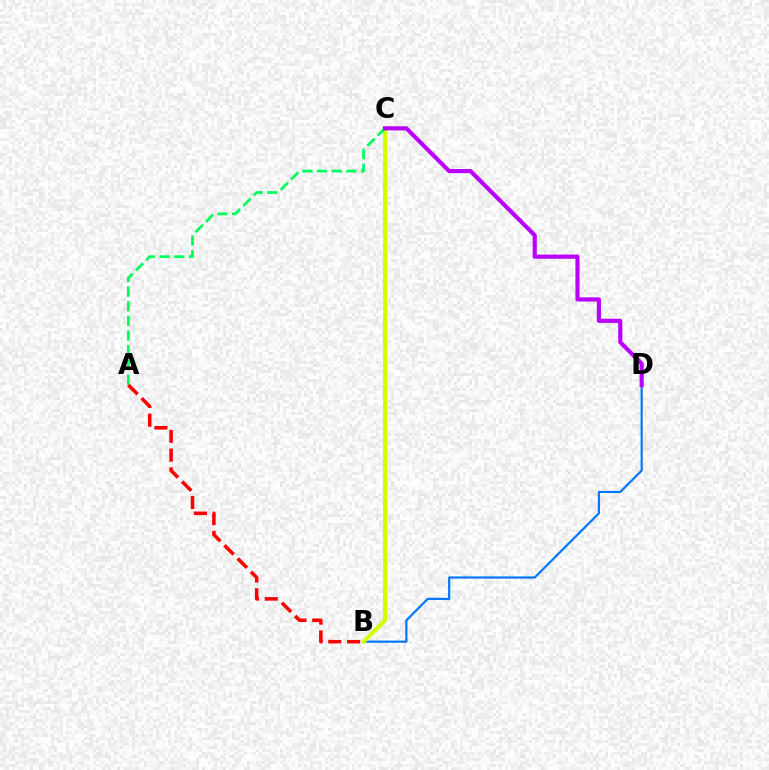{('B', 'D'): [{'color': '#0074ff', 'line_style': 'solid', 'thickness': 1.55}], ('B', 'C'): [{'color': '#d1ff00', 'line_style': 'solid', 'thickness': 2.93}], ('A', 'C'): [{'color': '#00ff5c', 'line_style': 'dashed', 'thickness': 1.99}], ('A', 'B'): [{'color': '#ff0000', 'line_style': 'dashed', 'thickness': 2.55}], ('C', 'D'): [{'color': '#b900ff', 'line_style': 'solid', 'thickness': 2.99}]}